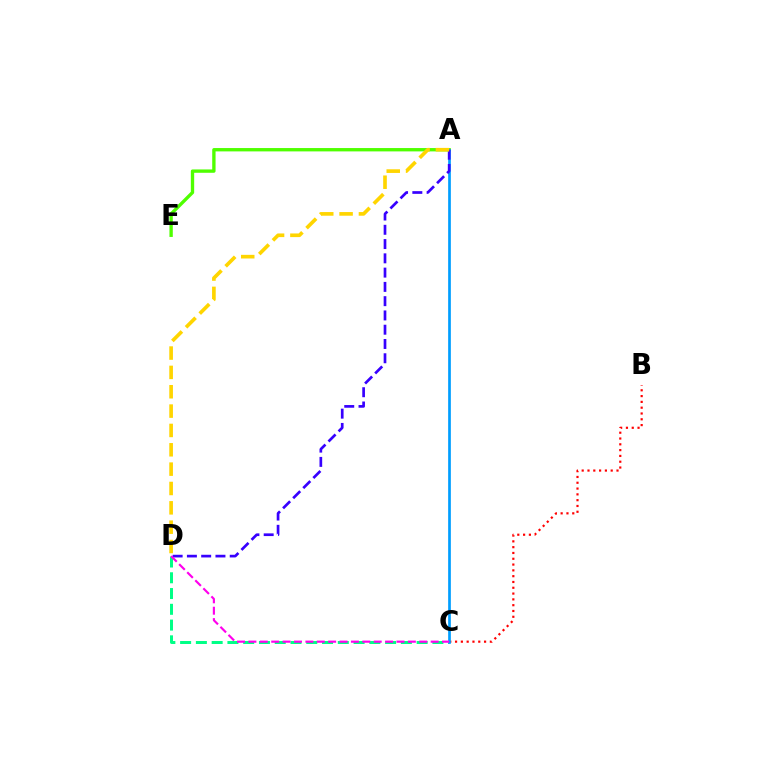{('A', 'E'): [{'color': '#4fff00', 'line_style': 'solid', 'thickness': 2.41}], ('C', 'D'): [{'color': '#00ff86', 'line_style': 'dashed', 'thickness': 2.14}, {'color': '#ff00ed', 'line_style': 'dashed', 'thickness': 1.55}], ('B', 'C'): [{'color': '#ff0000', 'line_style': 'dotted', 'thickness': 1.58}], ('A', 'C'): [{'color': '#009eff', 'line_style': 'solid', 'thickness': 1.95}], ('A', 'D'): [{'color': '#3700ff', 'line_style': 'dashed', 'thickness': 1.94}, {'color': '#ffd500', 'line_style': 'dashed', 'thickness': 2.63}]}